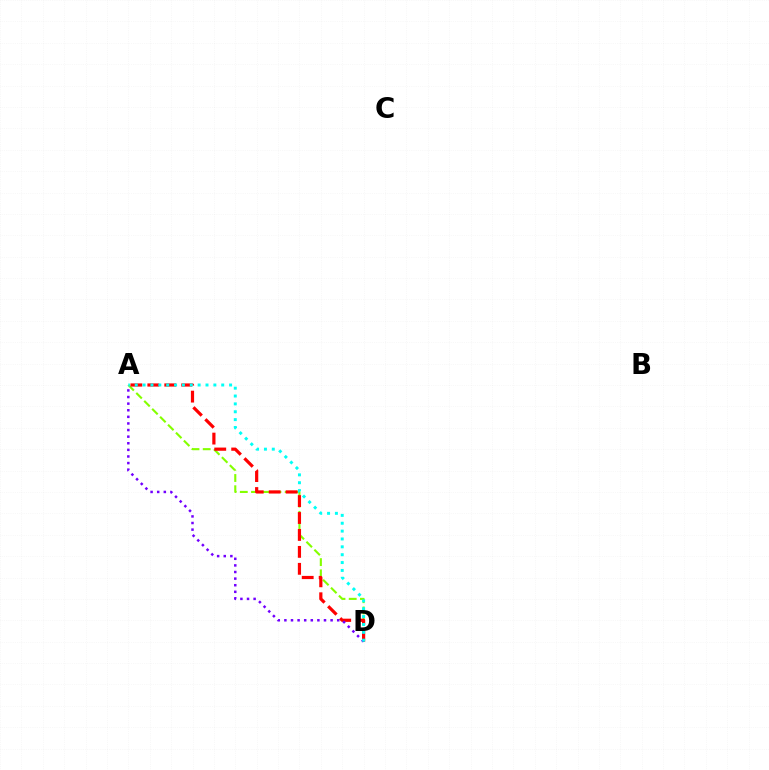{('A', 'D'): [{'color': '#84ff00', 'line_style': 'dashed', 'thickness': 1.52}, {'color': '#ff0000', 'line_style': 'dashed', 'thickness': 2.3}, {'color': '#7200ff', 'line_style': 'dotted', 'thickness': 1.79}, {'color': '#00fff6', 'line_style': 'dotted', 'thickness': 2.14}]}